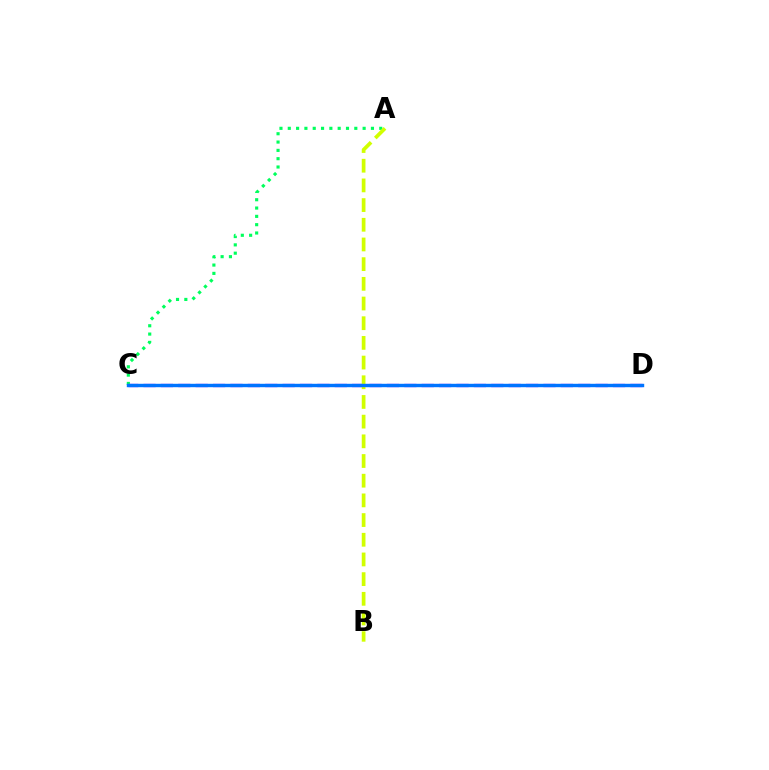{('C', 'D'): [{'color': '#ff0000', 'line_style': 'dashed', 'thickness': 1.93}, {'color': '#b900ff', 'line_style': 'dashed', 'thickness': 2.36}, {'color': '#0074ff', 'line_style': 'solid', 'thickness': 2.46}], ('A', 'C'): [{'color': '#00ff5c', 'line_style': 'dotted', 'thickness': 2.26}], ('A', 'B'): [{'color': '#d1ff00', 'line_style': 'dashed', 'thickness': 2.67}]}